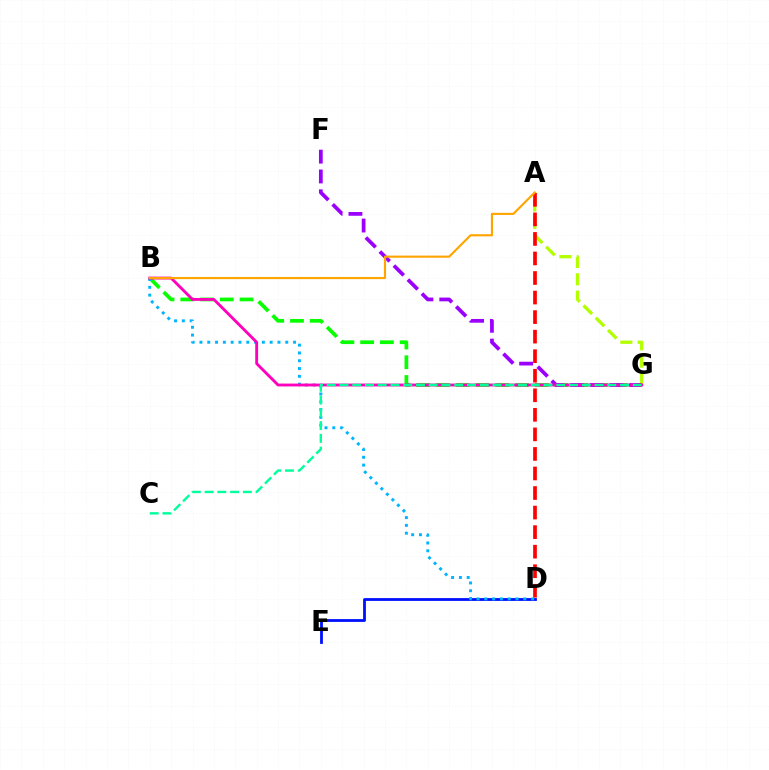{('A', 'G'): [{'color': '#b3ff00', 'line_style': 'dashed', 'thickness': 2.36}], ('D', 'E'): [{'color': '#0010ff', 'line_style': 'solid', 'thickness': 2.01}], ('B', 'G'): [{'color': '#08ff00', 'line_style': 'dashed', 'thickness': 2.68}, {'color': '#ff00bd', 'line_style': 'solid', 'thickness': 2.05}], ('B', 'D'): [{'color': '#00b5ff', 'line_style': 'dotted', 'thickness': 2.12}], ('F', 'G'): [{'color': '#9b00ff', 'line_style': 'dashed', 'thickness': 2.69}], ('A', 'D'): [{'color': '#ff0000', 'line_style': 'dashed', 'thickness': 2.66}], ('A', 'B'): [{'color': '#ffa500', 'line_style': 'solid', 'thickness': 1.55}], ('C', 'G'): [{'color': '#00ff9d', 'line_style': 'dashed', 'thickness': 1.73}]}